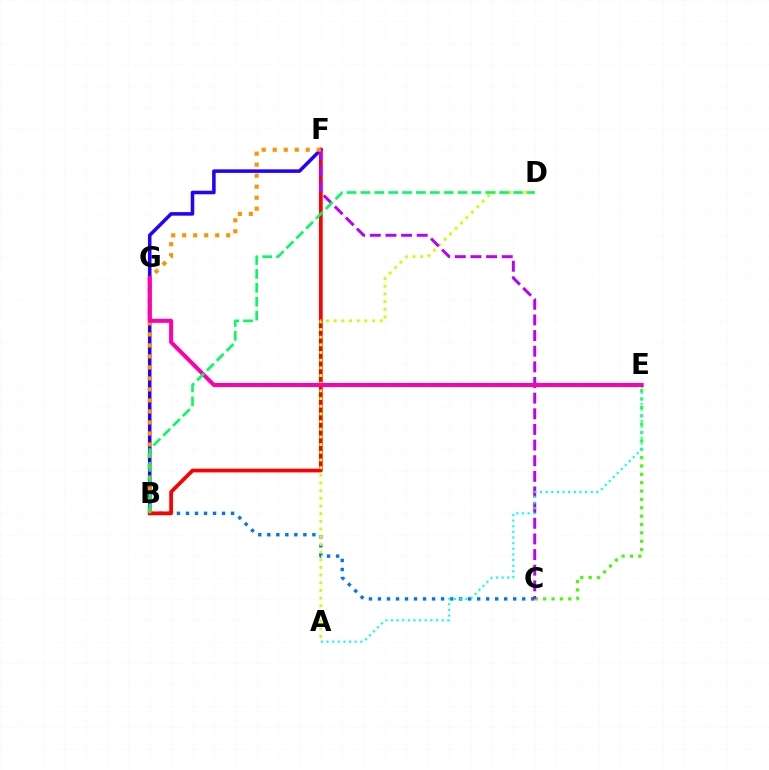{('B', 'F'): [{'color': '#2500ff', 'line_style': 'solid', 'thickness': 2.55}, {'color': '#ff0000', 'line_style': 'solid', 'thickness': 2.69}, {'color': '#ff9400', 'line_style': 'dotted', 'thickness': 2.99}], ('B', 'C'): [{'color': '#0074ff', 'line_style': 'dotted', 'thickness': 2.45}], ('C', 'E'): [{'color': '#3dff00', 'line_style': 'dotted', 'thickness': 2.27}], ('A', 'D'): [{'color': '#d1ff00', 'line_style': 'dotted', 'thickness': 2.09}], ('C', 'F'): [{'color': '#b900ff', 'line_style': 'dashed', 'thickness': 2.13}], ('A', 'E'): [{'color': '#00fff6', 'line_style': 'dotted', 'thickness': 1.53}], ('E', 'G'): [{'color': '#ff00ac', 'line_style': 'solid', 'thickness': 2.9}], ('B', 'D'): [{'color': '#00ff5c', 'line_style': 'dashed', 'thickness': 1.88}]}